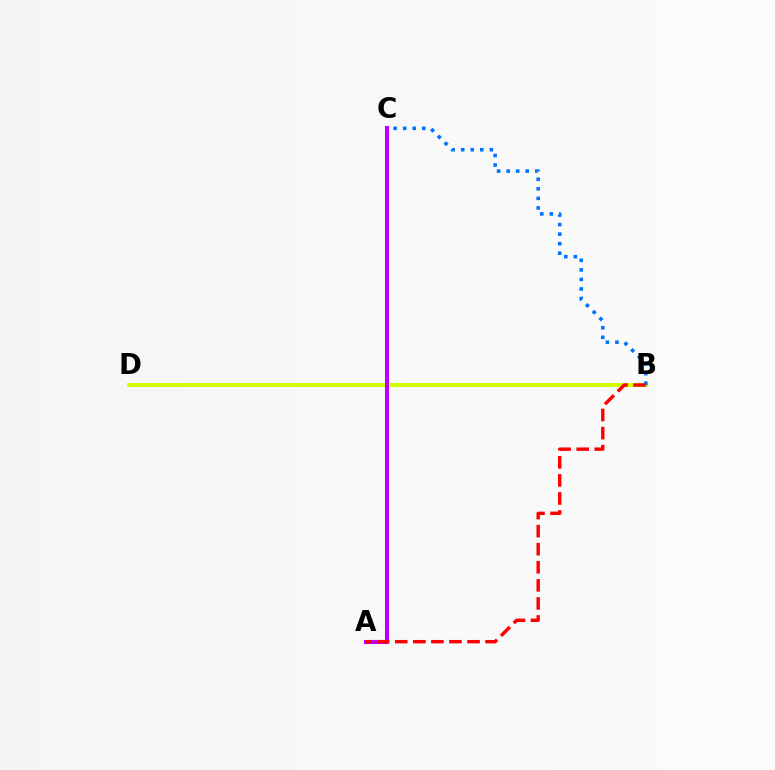{('A', 'C'): [{'color': '#00ff5c', 'line_style': 'dashed', 'thickness': 1.68}, {'color': '#b900ff', 'line_style': 'solid', 'thickness': 2.93}], ('B', 'D'): [{'color': '#d1ff00', 'line_style': 'solid', 'thickness': 2.91}], ('B', 'C'): [{'color': '#0074ff', 'line_style': 'dotted', 'thickness': 2.59}], ('A', 'B'): [{'color': '#ff0000', 'line_style': 'dashed', 'thickness': 2.45}]}